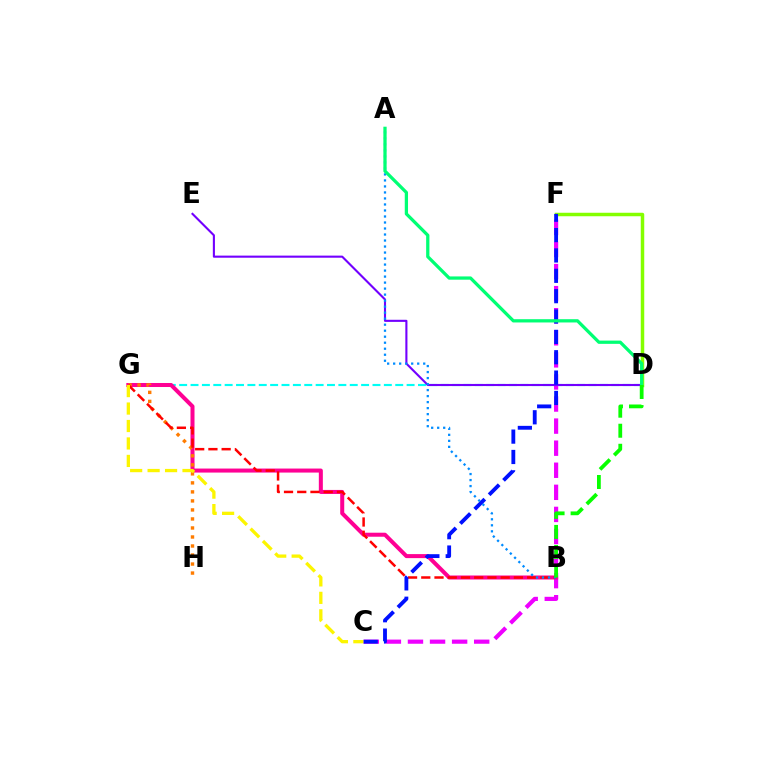{('D', 'G'): [{'color': '#00fff6', 'line_style': 'dashed', 'thickness': 1.54}], ('D', 'F'): [{'color': '#84ff00', 'line_style': 'solid', 'thickness': 2.51}], ('C', 'F'): [{'color': '#ee00ff', 'line_style': 'dashed', 'thickness': 3.0}, {'color': '#0010ff', 'line_style': 'dashed', 'thickness': 2.77}], ('B', 'G'): [{'color': '#ff0094', 'line_style': 'solid', 'thickness': 2.89}, {'color': '#ff0000', 'line_style': 'dashed', 'thickness': 1.8}], ('G', 'H'): [{'color': '#ff7c00', 'line_style': 'dotted', 'thickness': 2.45}], ('D', 'E'): [{'color': '#7200ff', 'line_style': 'solid', 'thickness': 1.51}], ('C', 'G'): [{'color': '#fcf500', 'line_style': 'dashed', 'thickness': 2.37}], ('A', 'B'): [{'color': '#008cff', 'line_style': 'dotted', 'thickness': 1.63}], ('A', 'D'): [{'color': '#00ff74', 'line_style': 'solid', 'thickness': 2.35}], ('B', 'D'): [{'color': '#08ff00', 'line_style': 'dashed', 'thickness': 2.72}]}